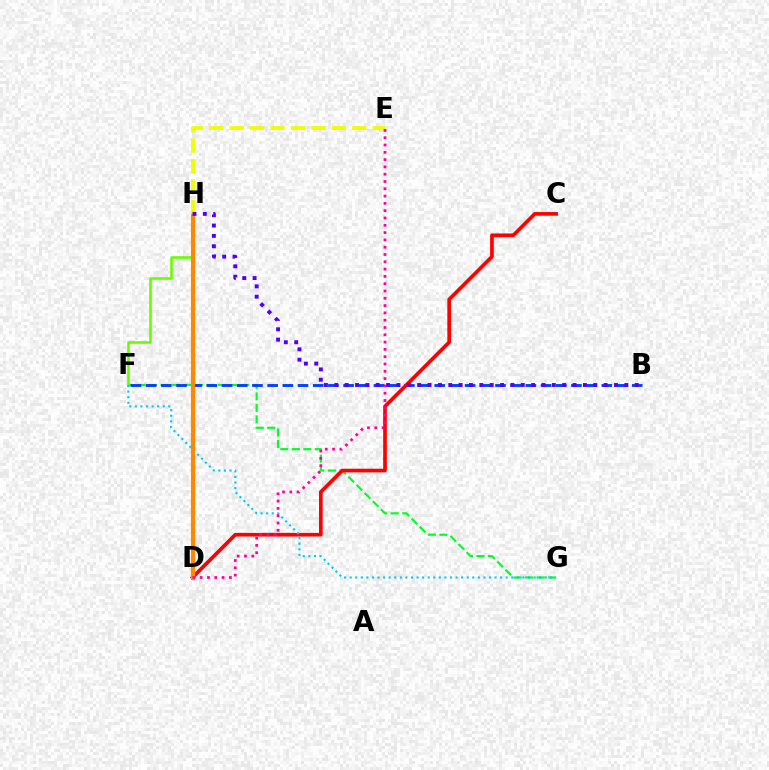{('F', 'G'): [{'color': '#00ff27', 'line_style': 'dashed', 'thickness': 1.56}, {'color': '#00c7ff', 'line_style': 'dotted', 'thickness': 1.51}], ('D', 'H'): [{'color': '#00ffaf', 'line_style': 'dotted', 'thickness': 2.52}, {'color': '#d600ff', 'line_style': 'dotted', 'thickness': 2.65}, {'color': '#ff8800', 'line_style': 'solid', 'thickness': 2.98}], ('B', 'F'): [{'color': '#003fff', 'line_style': 'dashed', 'thickness': 2.06}], ('F', 'H'): [{'color': '#66ff00', 'line_style': 'solid', 'thickness': 1.86}], ('C', 'D'): [{'color': '#ff0000', 'line_style': 'solid', 'thickness': 2.64}], ('E', 'H'): [{'color': '#eeff00', 'line_style': 'dashed', 'thickness': 2.78}], ('D', 'E'): [{'color': '#ff00a0', 'line_style': 'dotted', 'thickness': 1.98}], ('B', 'H'): [{'color': '#4f00ff', 'line_style': 'dotted', 'thickness': 2.81}]}